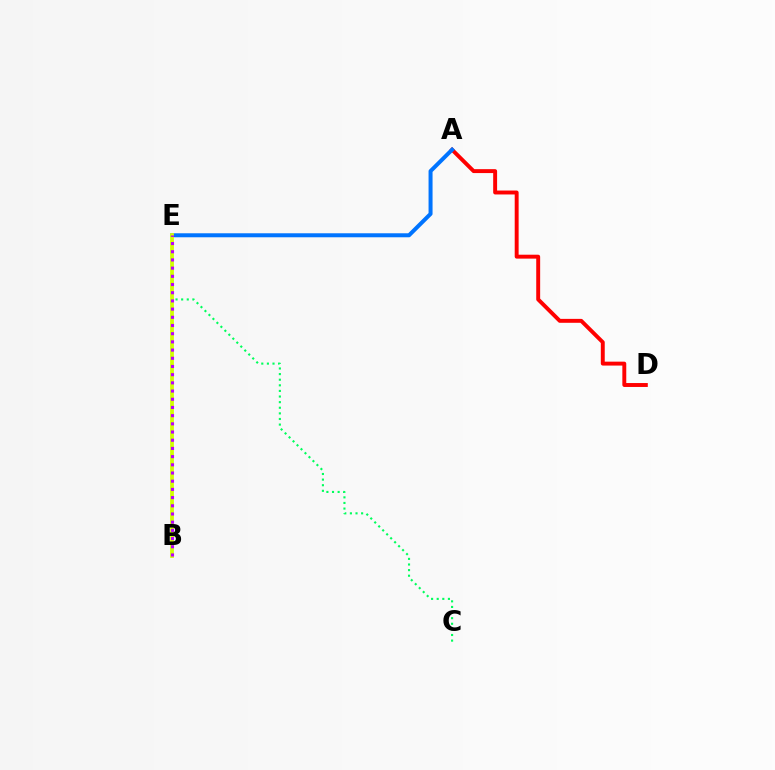{('A', 'D'): [{'color': '#ff0000', 'line_style': 'solid', 'thickness': 2.82}], ('A', 'E'): [{'color': '#0074ff', 'line_style': 'solid', 'thickness': 2.88}], ('C', 'E'): [{'color': '#00ff5c', 'line_style': 'dotted', 'thickness': 1.52}], ('B', 'E'): [{'color': '#d1ff00', 'line_style': 'solid', 'thickness': 2.71}, {'color': '#b900ff', 'line_style': 'dotted', 'thickness': 2.23}]}